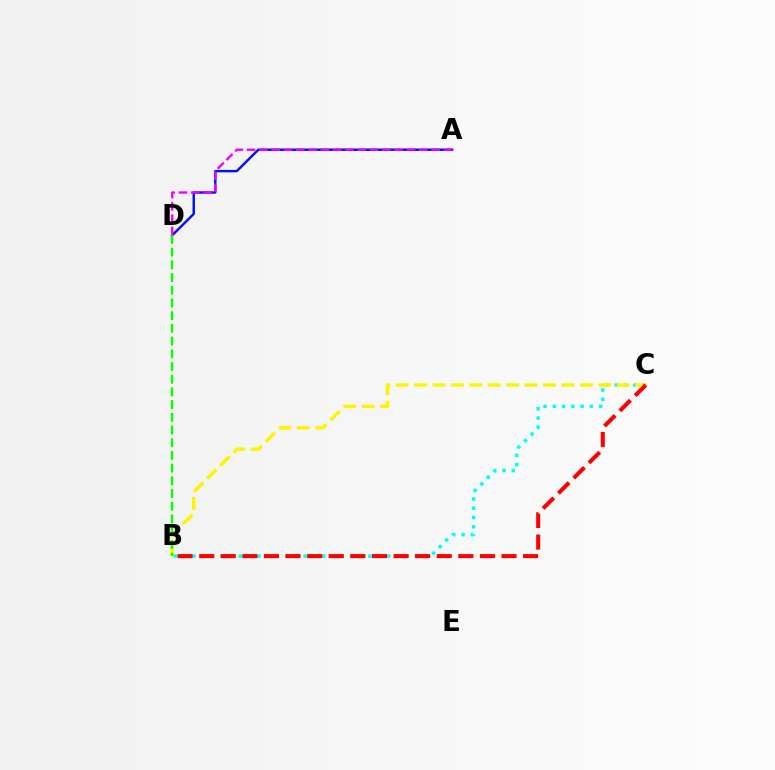{('B', 'C'): [{'color': '#00fff6', 'line_style': 'dotted', 'thickness': 2.52}, {'color': '#fcf500', 'line_style': 'dashed', 'thickness': 2.5}, {'color': '#ff0000', 'line_style': 'dashed', 'thickness': 2.93}], ('A', 'D'): [{'color': '#0010ff', 'line_style': 'solid', 'thickness': 1.76}, {'color': '#ee00ff', 'line_style': 'dashed', 'thickness': 1.67}], ('B', 'D'): [{'color': '#08ff00', 'line_style': 'dashed', 'thickness': 1.73}]}